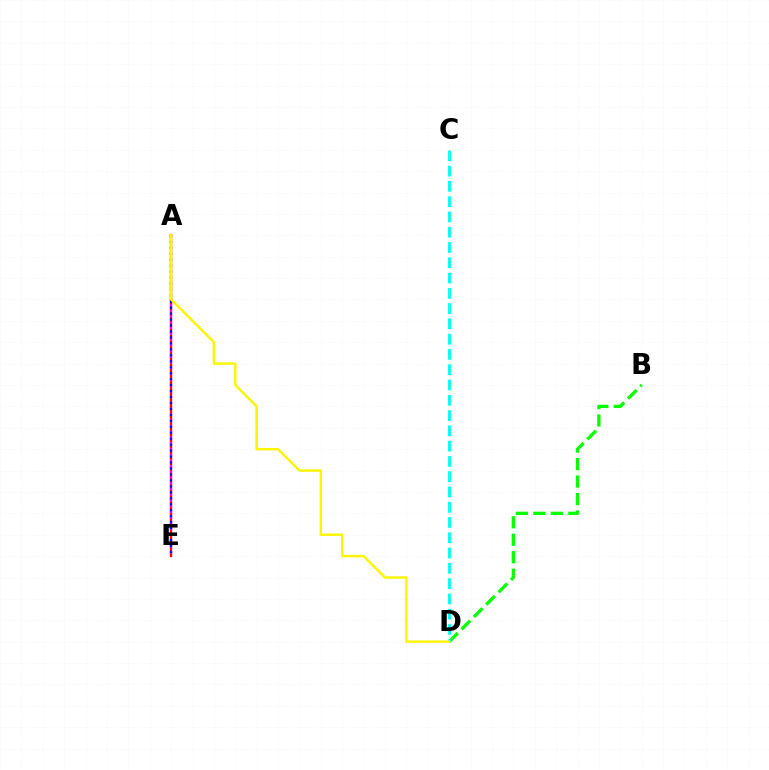{('B', 'D'): [{'color': '#08ff00', 'line_style': 'dashed', 'thickness': 2.38}], ('A', 'E'): [{'color': '#ff0000', 'line_style': 'solid', 'thickness': 1.67}, {'color': '#ee00ff', 'line_style': 'dotted', 'thickness': 1.56}, {'color': '#0010ff', 'line_style': 'dotted', 'thickness': 1.62}], ('C', 'D'): [{'color': '#00fff6', 'line_style': 'dashed', 'thickness': 2.08}], ('A', 'D'): [{'color': '#fcf500', 'line_style': 'solid', 'thickness': 1.76}]}